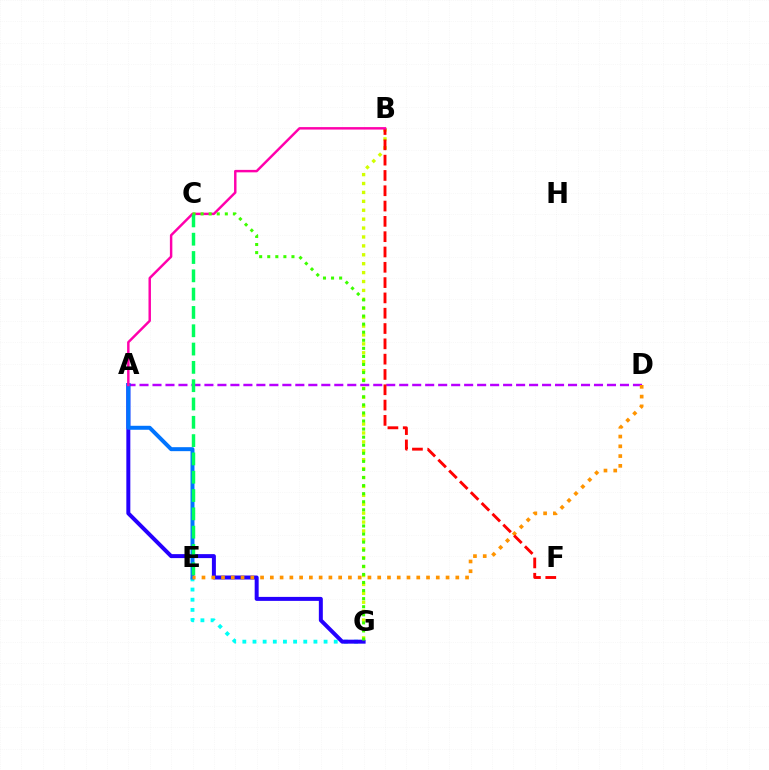{('E', 'G'): [{'color': '#00fff6', 'line_style': 'dotted', 'thickness': 2.76}], ('A', 'D'): [{'color': '#b900ff', 'line_style': 'dashed', 'thickness': 1.76}], ('A', 'G'): [{'color': '#2500ff', 'line_style': 'solid', 'thickness': 2.87}], ('A', 'E'): [{'color': '#0074ff', 'line_style': 'solid', 'thickness': 2.86}], ('B', 'G'): [{'color': '#d1ff00', 'line_style': 'dotted', 'thickness': 2.42}], ('D', 'E'): [{'color': '#ff9400', 'line_style': 'dotted', 'thickness': 2.65}], ('B', 'F'): [{'color': '#ff0000', 'line_style': 'dashed', 'thickness': 2.08}], ('A', 'B'): [{'color': '#ff00ac', 'line_style': 'solid', 'thickness': 1.77}], ('C', 'G'): [{'color': '#3dff00', 'line_style': 'dotted', 'thickness': 2.19}], ('C', 'E'): [{'color': '#00ff5c', 'line_style': 'dashed', 'thickness': 2.49}]}